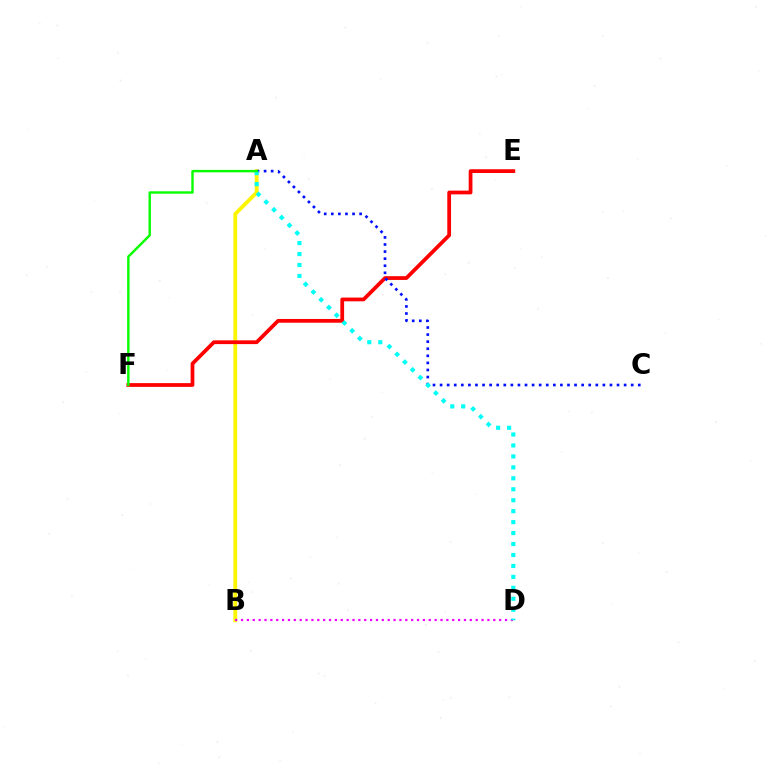{('A', 'B'): [{'color': '#fcf500', 'line_style': 'solid', 'thickness': 2.73}], ('E', 'F'): [{'color': '#ff0000', 'line_style': 'solid', 'thickness': 2.7}], ('A', 'C'): [{'color': '#0010ff', 'line_style': 'dotted', 'thickness': 1.92}], ('B', 'D'): [{'color': '#ee00ff', 'line_style': 'dotted', 'thickness': 1.59}], ('A', 'D'): [{'color': '#00fff6', 'line_style': 'dotted', 'thickness': 2.98}], ('A', 'F'): [{'color': '#08ff00', 'line_style': 'solid', 'thickness': 1.74}]}